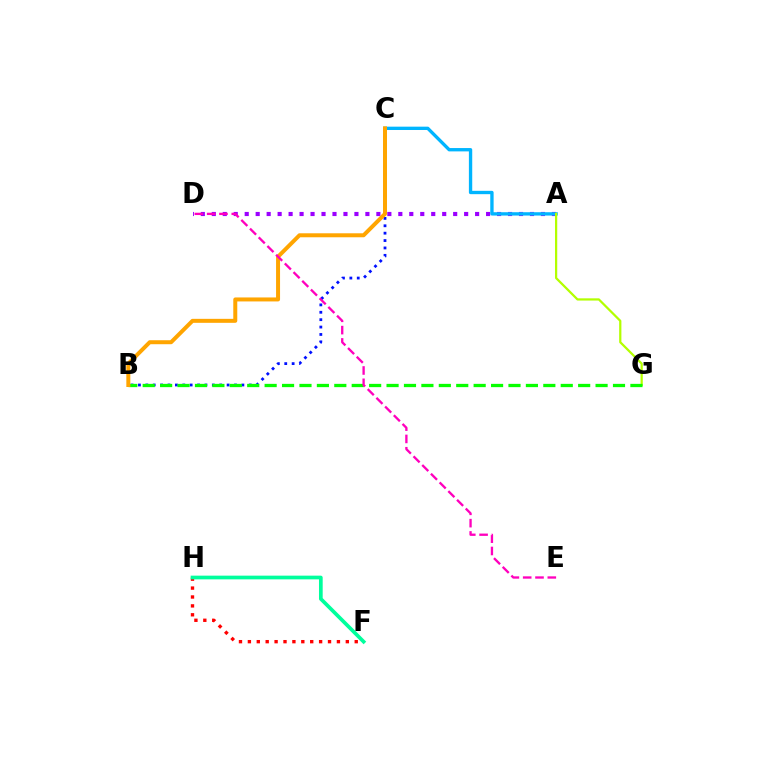{('A', 'D'): [{'color': '#9b00ff', 'line_style': 'dotted', 'thickness': 2.98}], ('B', 'C'): [{'color': '#0010ff', 'line_style': 'dotted', 'thickness': 2.01}, {'color': '#ffa500', 'line_style': 'solid', 'thickness': 2.87}], ('F', 'H'): [{'color': '#ff0000', 'line_style': 'dotted', 'thickness': 2.42}, {'color': '#00ff9d', 'line_style': 'solid', 'thickness': 2.66}], ('A', 'C'): [{'color': '#00b5ff', 'line_style': 'solid', 'thickness': 2.41}], ('A', 'G'): [{'color': '#b3ff00', 'line_style': 'solid', 'thickness': 1.61}], ('B', 'G'): [{'color': '#08ff00', 'line_style': 'dashed', 'thickness': 2.37}], ('D', 'E'): [{'color': '#ff00bd', 'line_style': 'dashed', 'thickness': 1.67}]}